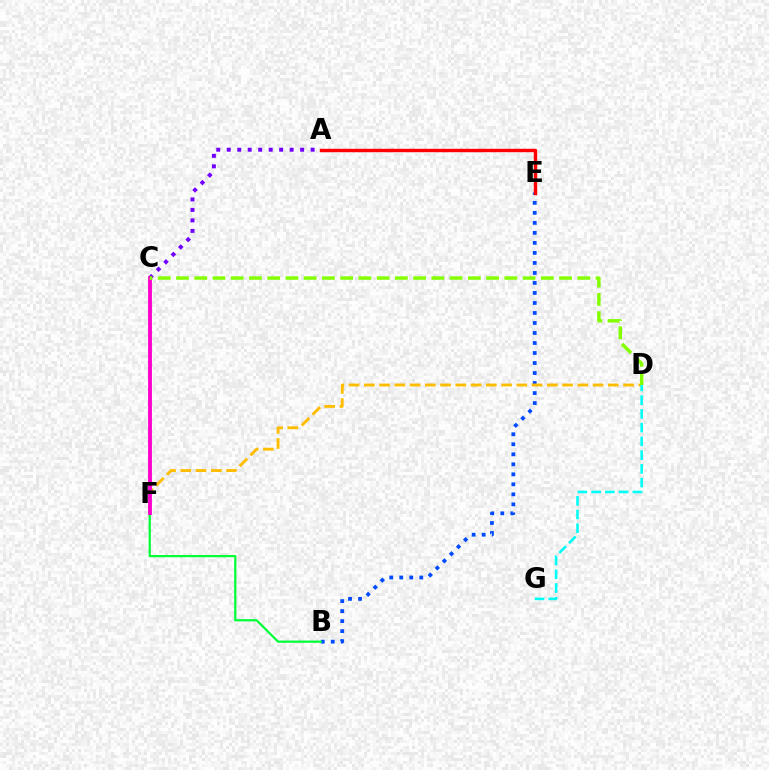{('B', 'E'): [{'color': '#004bff', 'line_style': 'dotted', 'thickness': 2.72}], ('A', 'C'): [{'color': '#7200ff', 'line_style': 'dotted', 'thickness': 2.85}], ('D', 'F'): [{'color': '#ffbd00', 'line_style': 'dashed', 'thickness': 2.07}], ('D', 'G'): [{'color': '#00fff6', 'line_style': 'dashed', 'thickness': 1.87}], ('A', 'E'): [{'color': '#ff0000', 'line_style': 'solid', 'thickness': 2.46}], ('B', 'F'): [{'color': '#00ff39', 'line_style': 'solid', 'thickness': 1.61}], ('C', 'F'): [{'color': '#ff00cf', 'line_style': 'solid', 'thickness': 2.78}], ('C', 'D'): [{'color': '#84ff00', 'line_style': 'dashed', 'thickness': 2.48}]}